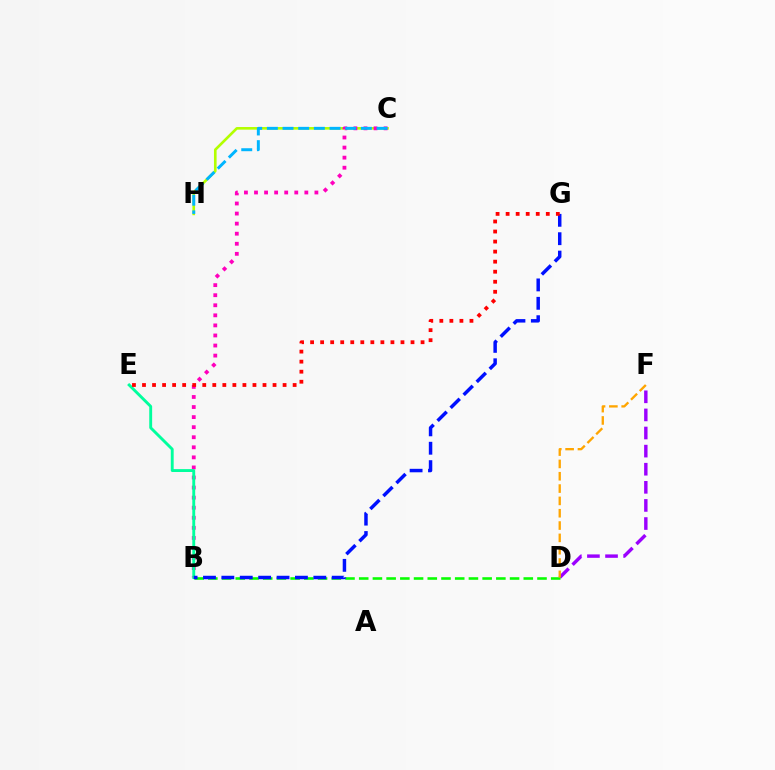{('D', 'F'): [{'color': '#9b00ff', 'line_style': 'dashed', 'thickness': 2.46}, {'color': '#ffa500', 'line_style': 'dashed', 'thickness': 1.67}], ('B', 'D'): [{'color': '#08ff00', 'line_style': 'dashed', 'thickness': 1.86}], ('C', 'H'): [{'color': '#b3ff00', 'line_style': 'solid', 'thickness': 1.9}, {'color': '#00b5ff', 'line_style': 'dashed', 'thickness': 2.13}], ('B', 'C'): [{'color': '#ff00bd', 'line_style': 'dotted', 'thickness': 2.73}], ('B', 'E'): [{'color': '#00ff9d', 'line_style': 'solid', 'thickness': 2.08}], ('B', 'G'): [{'color': '#0010ff', 'line_style': 'dashed', 'thickness': 2.5}], ('E', 'G'): [{'color': '#ff0000', 'line_style': 'dotted', 'thickness': 2.73}]}